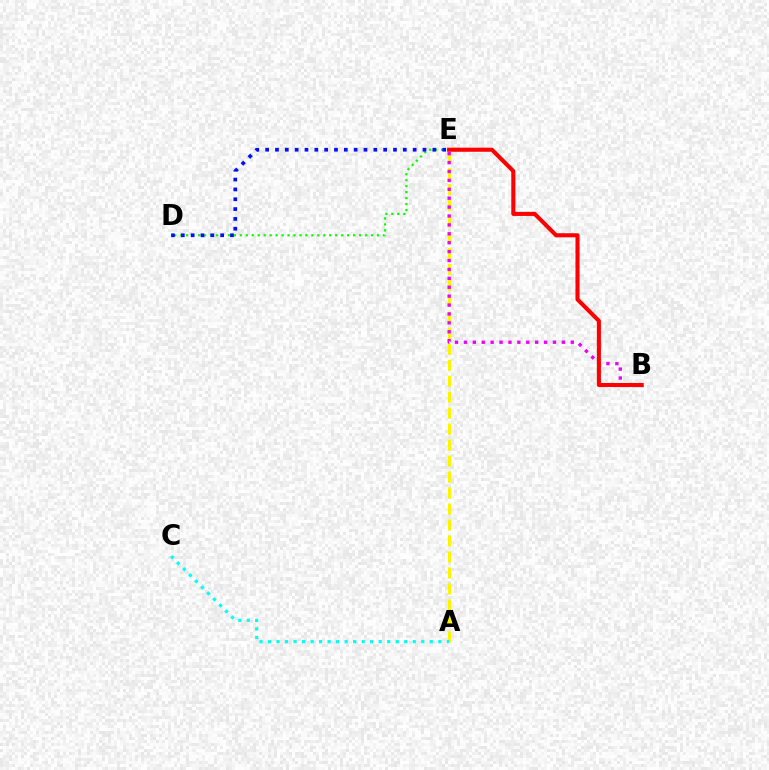{('D', 'E'): [{'color': '#08ff00', 'line_style': 'dotted', 'thickness': 1.62}, {'color': '#0010ff', 'line_style': 'dotted', 'thickness': 2.67}], ('A', 'E'): [{'color': '#fcf500', 'line_style': 'dashed', 'thickness': 2.17}], ('B', 'E'): [{'color': '#ee00ff', 'line_style': 'dotted', 'thickness': 2.42}, {'color': '#ff0000', 'line_style': 'solid', 'thickness': 2.95}], ('A', 'C'): [{'color': '#00fff6', 'line_style': 'dotted', 'thickness': 2.31}]}